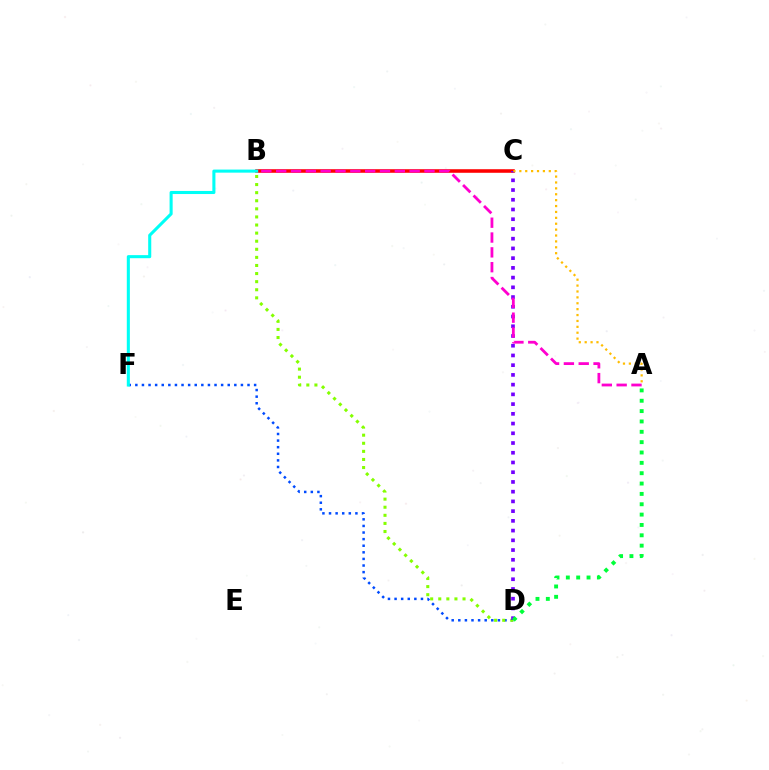{('B', 'C'): [{'color': '#ff0000', 'line_style': 'solid', 'thickness': 2.57}], ('D', 'F'): [{'color': '#004bff', 'line_style': 'dotted', 'thickness': 1.79}], ('B', 'D'): [{'color': '#84ff00', 'line_style': 'dotted', 'thickness': 2.2}], ('C', 'D'): [{'color': '#7200ff', 'line_style': 'dotted', 'thickness': 2.64}], ('A', 'D'): [{'color': '#00ff39', 'line_style': 'dotted', 'thickness': 2.81}], ('A', 'B'): [{'color': '#ff00cf', 'line_style': 'dashed', 'thickness': 2.01}], ('B', 'F'): [{'color': '#00fff6', 'line_style': 'solid', 'thickness': 2.21}], ('A', 'C'): [{'color': '#ffbd00', 'line_style': 'dotted', 'thickness': 1.6}]}